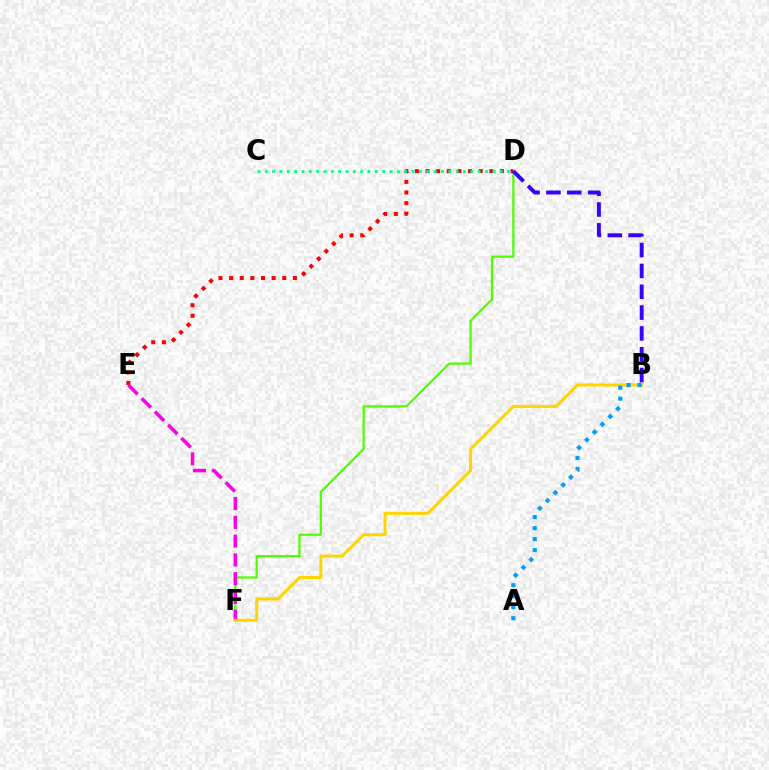{('D', 'F'): [{'color': '#4fff00', 'line_style': 'solid', 'thickness': 1.62}], ('D', 'E'): [{'color': '#ff0000', 'line_style': 'dotted', 'thickness': 2.89}], ('E', 'F'): [{'color': '#ff00ed', 'line_style': 'dashed', 'thickness': 2.55}], ('C', 'D'): [{'color': '#00ff86', 'line_style': 'dotted', 'thickness': 1.99}], ('B', 'F'): [{'color': '#ffd500', 'line_style': 'solid', 'thickness': 2.18}], ('A', 'B'): [{'color': '#009eff', 'line_style': 'dotted', 'thickness': 2.99}], ('B', 'D'): [{'color': '#3700ff', 'line_style': 'dashed', 'thickness': 2.83}]}